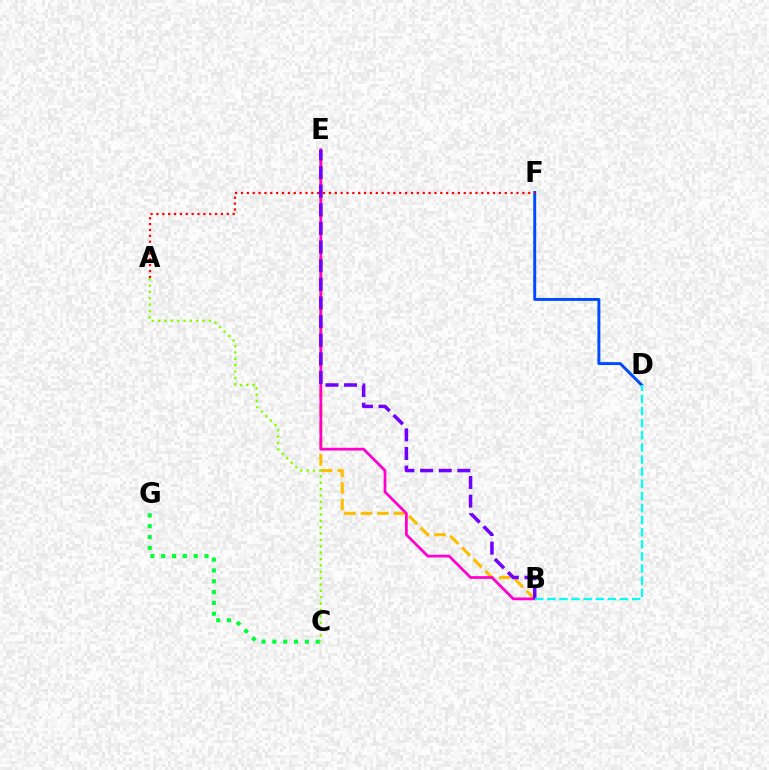{('C', 'G'): [{'color': '#00ff39', 'line_style': 'dotted', 'thickness': 2.94}], ('D', 'F'): [{'color': '#004bff', 'line_style': 'solid', 'thickness': 2.12}], ('B', 'E'): [{'color': '#ffbd00', 'line_style': 'dashed', 'thickness': 2.24}, {'color': '#ff00cf', 'line_style': 'solid', 'thickness': 1.97}, {'color': '#7200ff', 'line_style': 'dashed', 'thickness': 2.53}], ('A', 'F'): [{'color': '#ff0000', 'line_style': 'dotted', 'thickness': 1.59}], ('A', 'C'): [{'color': '#84ff00', 'line_style': 'dotted', 'thickness': 1.73}], ('B', 'D'): [{'color': '#00fff6', 'line_style': 'dashed', 'thickness': 1.65}]}